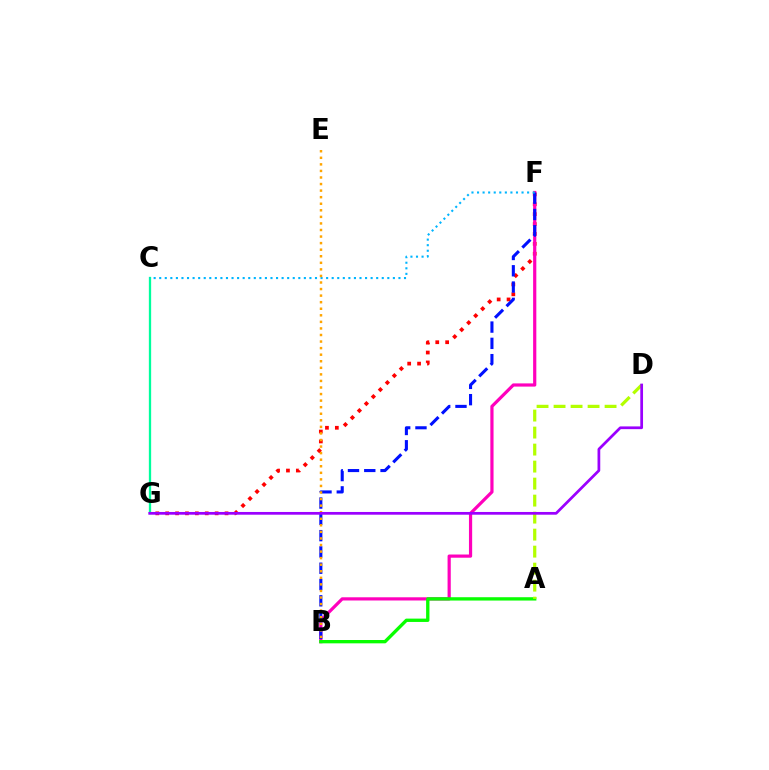{('F', 'G'): [{'color': '#ff0000', 'line_style': 'dotted', 'thickness': 2.69}], ('B', 'F'): [{'color': '#ff00bd', 'line_style': 'solid', 'thickness': 2.3}, {'color': '#0010ff', 'line_style': 'dashed', 'thickness': 2.21}], ('A', 'B'): [{'color': '#08ff00', 'line_style': 'solid', 'thickness': 2.4}], ('A', 'D'): [{'color': '#b3ff00', 'line_style': 'dashed', 'thickness': 2.31}], ('C', 'G'): [{'color': '#00ff9d', 'line_style': 'solid', 'thickness': 1.66}], ('C', 'F'): [{'color': '#00b5ff', 'line_style': 'dotted', 'thickness': 1.51}], ('B', 'E'): [{'color': '#ffa500', 'line_style': 'dotted', 'thickness': 1.78}], ('D', 'G'): [{'color': '#9b00ff', 'line_style': 'solid', 'thickness': 1.97}]}